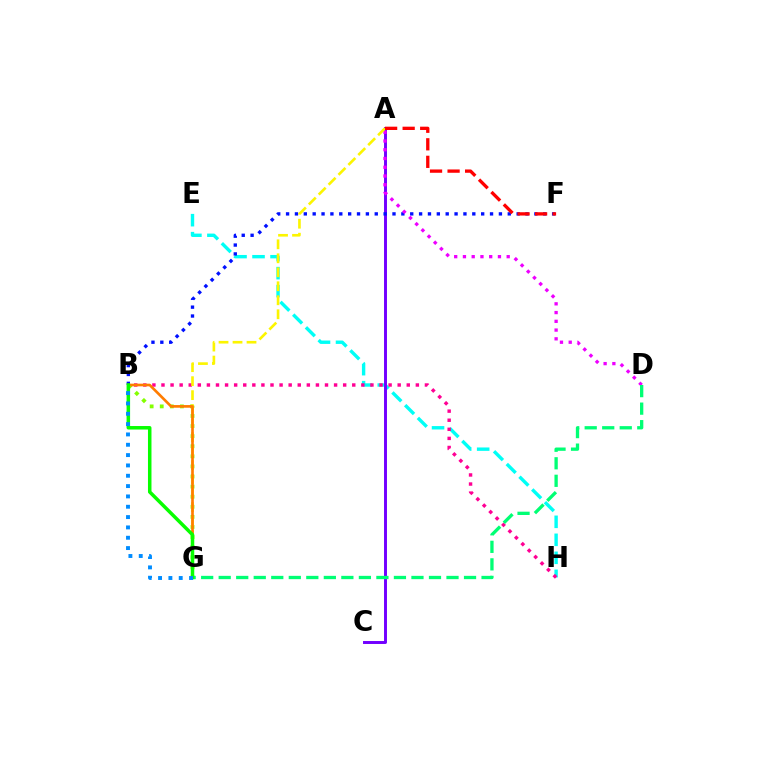{('E', 'H'): [{'color': '#00fff6', 'line_style': 'dashed', 'thickness': 2.45}], ('B', 'G'): [{'color': '#84ff00', 'line_style': 'dotted', 'thickness': 2.74}, {'color': '#ff7c00', 'line_style': 'solid', 'thickness': 1.91}, {'color': '#08ff00', 'line_style': 'solid', 'thickness': 2.53}, {'color': '#008cff', 'line_style': 'dotted', 'thickness': 2.81}], ('A', 'C'): [{'color': '#7200ff', 'line_style': 'solid', 'thickness': 2.12}], ('B', 'F'): [{'color': '#0010ff', 'line_style': 'dotted', 'thickness': 2.41}], ('A', 'D'): [{'color': '#ee00ff', 'line_style': 'dotted', 'thickness': 2.38}], ('B', 'H'): [{'color': '#ff0094', 'line_style': 'dotted', 'thickness': 2.47}], ('A', 'G'): [{'color': '#fcf500', 'line_style': 'dashed', 'thickness': 1.9}], ('A', 'F'): [{'color': '#ff0000', 'line_style': 'dashed', 'thickness': 2.38}], ('D', 'G'): [{'color': '#00ff74', 'line_style': 'dashed', 'thickness': 2.38}]}